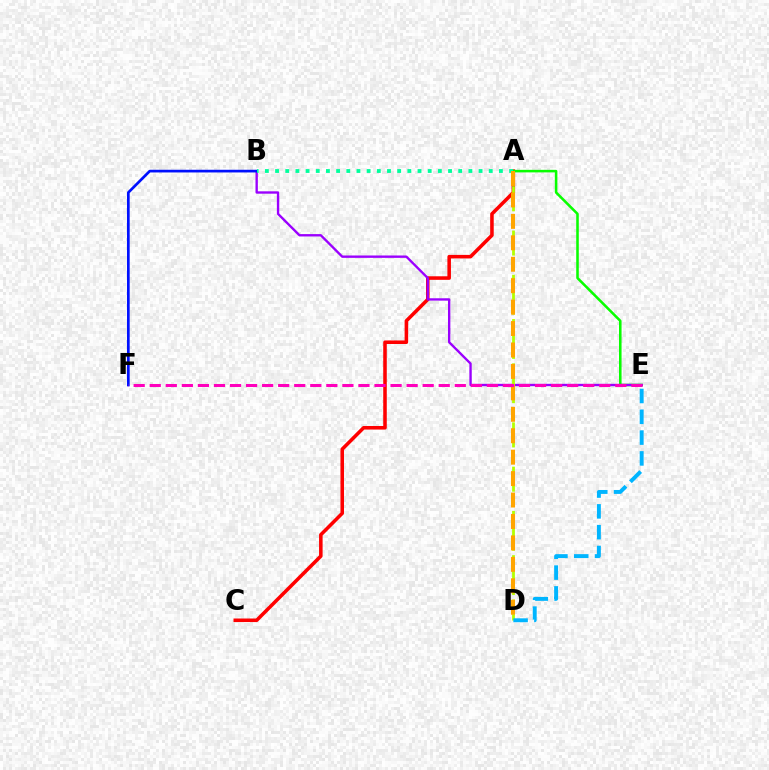{('A', 'C'): [{'color': '#ff0000', 'line_style': 'solid', 'thickness': 2.55}], ('A', 'E'): [{'color': '#08ff00', 'line_style': 'solid', 'thickness': 1.84}], ('B', 'E'): [{'color': '#9b00ff', 'line_style': 'solid', 'thickness': 1.7}], ('B', 'F'): [{'color': '#0010ff', 'line_style': 'solid', 'thickness': 1.94}], ('A', 'D'): [{'color': '#b3ff00', 'line_style': 'dashed', 'thickness': 2.0}, {'color': '#ffa500', 'line_style': 'dashed', 'thickness': 2.91}], ('A', 'B'): [{'color': '#00ff9d', 'line_style': 'dotted', 'thickness': 2.76}], ('E', 'F'): [{'color': '#ff00bd', 'line_style': 'dashed', 'thickness': 2.18}], ('D', 'E'): [{'color': '#00b5ff', 'line_style': 'dashed', 'thickness': 2.83}]}